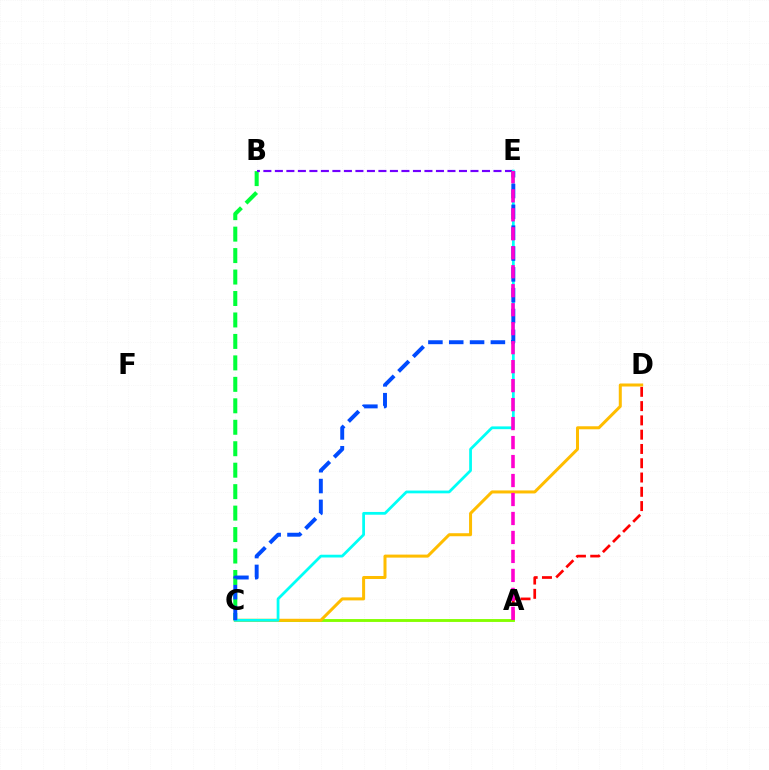{('A', 'D'): [{'color': '#ff0000', 'line_style': 'dashed', 'thickness': 1.94}], ('A', 'C'): [{'color': '#84ff00', 'line_style': 'solid', 'thickness': 2.07}], ('B', 'C'): [{'color': '#00ff39', 'line_style': 'dashed', 'thickness': 2.92}], ('B', 'E'): [{'color': '#7200ff', 'line_style': 'dashed', 'thickness': 1.56}], ('C', 'D'): [{'color': '#ffbd00', 'line_style': 'solid', 'thickness': 2.17}], ('C', 'E'): [{'color': '#00fff6', 'line_style': 'solid', 'thickness': 1.99}, {'color': '#004bff', 'line_style': 'dashed', 'thickness': 2.83}], ('A', 'E'): [{'color': '#ff00cf', 'line_style': 'dashed', 'thickness': 2.58}]}